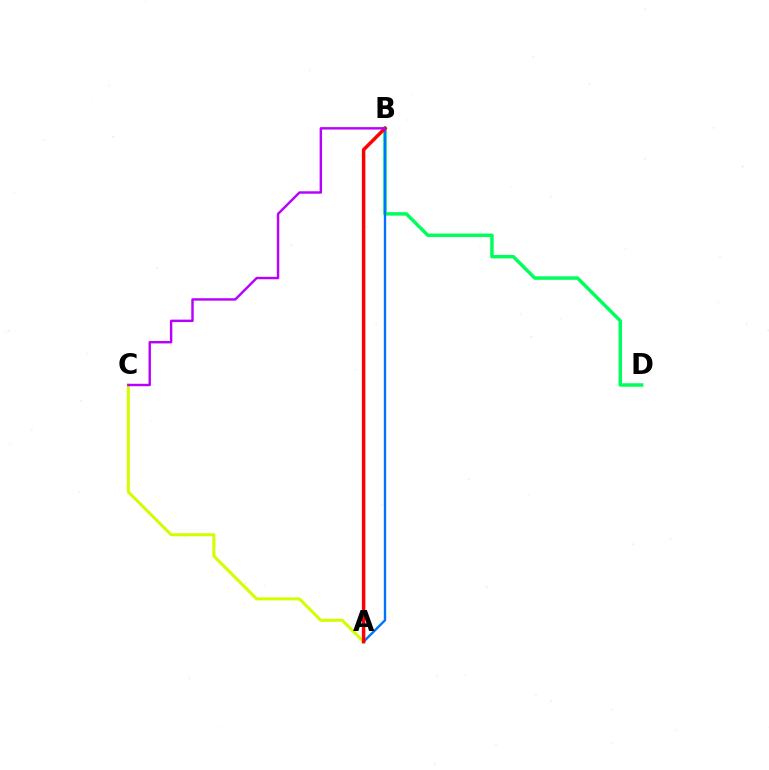{('A', 'C'): [{'color': '#d1ff00', 'line_style': 'solid', 'thickness': 2.19}], ('B', 'D'): [{'color': '#00ff5c', 'line_style': 'solid', 'thickness': 2.51}], ('A', 'B'): [{'color': '#0074ff', 'line_style': 'solid', 'thickness': 1.7}, {'color': '#ff0000', 'line_style': 'solid', 'thickness': 2.5}], ('B', 'C'): [{'color': '#b900ff', 'line_style': 'solid', 'thickness': 1.75}]}